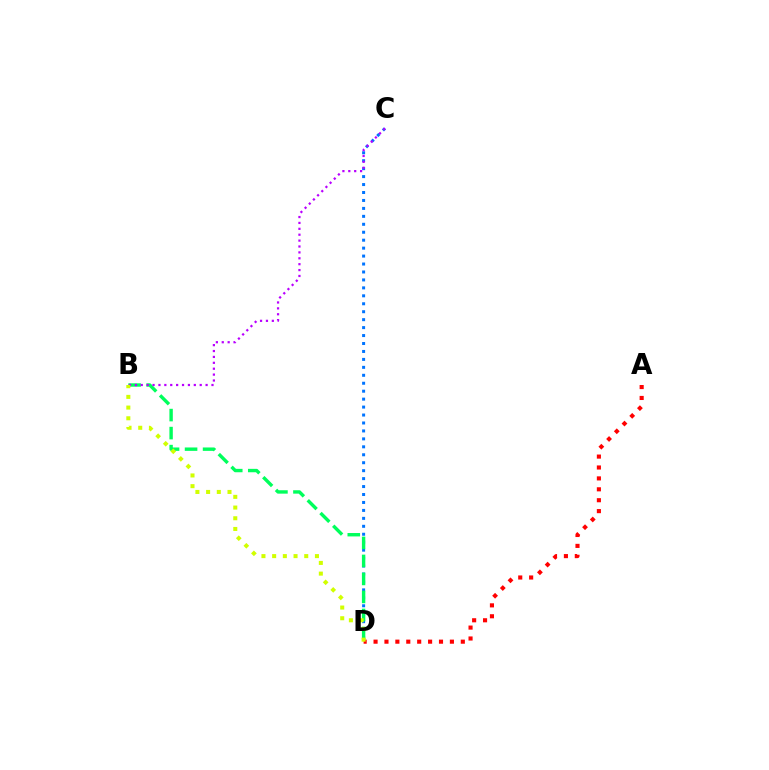{('A', 'D'): [{'color': '#ff0000', 'line_style': 'dotted', 'thickness': 2.96}], ('C', 'D'): [{'color': '#0074ff', 'line_style': 'dotted', 'thickness': 2.16}], ('B', 'D'): [{'color': '#00ff5c', 'line_style': 'dashed', 'thickness': 2.45}, {'color': '#d1ff00', 'line_style': 'dotted', 'thickness': 2.91}], ('B', 'C'): [{'color': '#b900ff', 'line_style': 'dotted', 'thickness': 1.6}]}